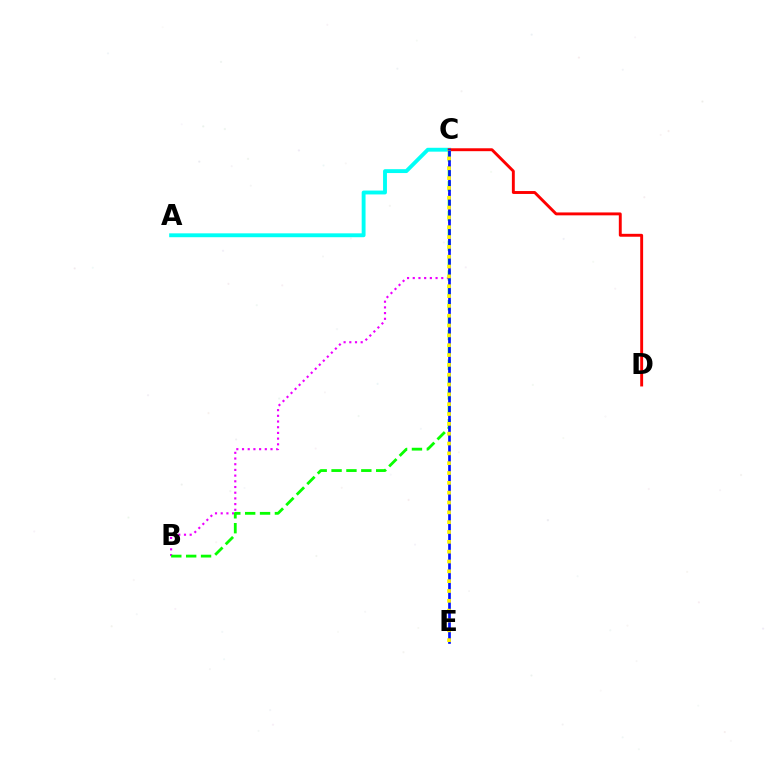{('B', 'C'): [{'color': '#ee00ff', 'line_style': 'dotted', 'thickness': 1.55}, {'color': '#08ff00', 'line_style': 'dashed', 'thickness': 2.02}], ('A', 'C'): [{'color': '#00fff6', 'line_style': 'solid', 'thickness': 2.79}], ('C', 'D'): [{'color': '#ff0000', 'line_style': 'solid', 'thickness': 2.09}], ('C', 'E'): [{'color': '#0010ff', 'line_style': 'solid', 'thickness': 1.93}, {'color': '#fcf500', 'line_style': 'dotted', 'thickness': 2.67}]}